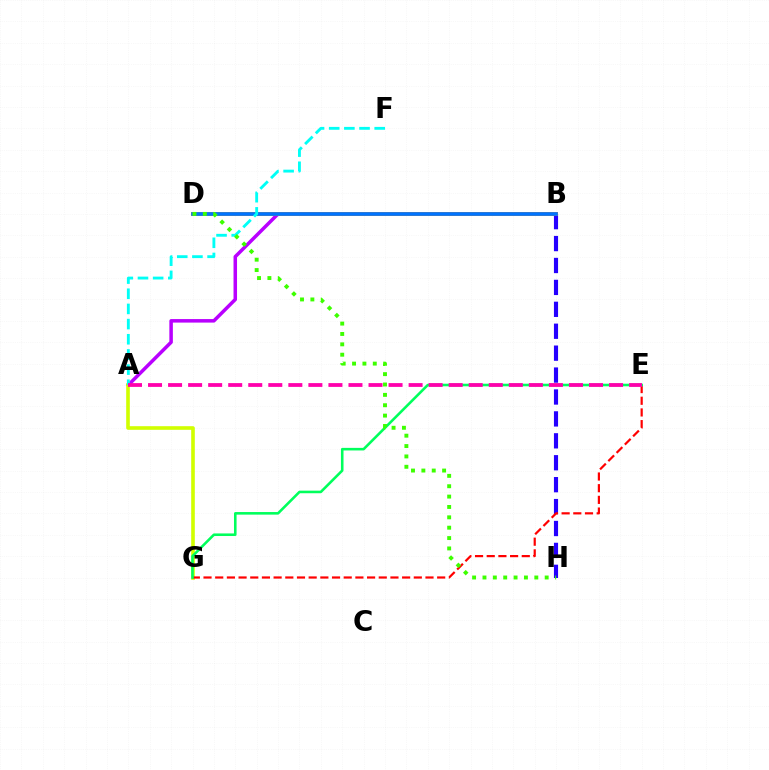{('A', 'B'): [{'color': '#b900ff', 'line_style': 'solid', 'thickness': 2.53}], ('B', 'H'): [{'color': '#2500ff', 'line_style': 'dashed', 'thickness': 2.98}], ('B', 'D'): [{'color': '#ff9400', 'line_style': 'solid', 'thickness': 2.81}, {'color': '#0074ff', 'line_style': 'solid', 'thickness': 2.63}], ('A', 'G'): [{'color': '#d1ff00', 'line_style': 'solid', 'thickness': 2.61}], ('E', 'G'): [{'color': '#ff0000', 'line_style': 'dashed', 'thickness': 1.59}, {'color': '#00ff5c', 'line_style': 'solid', 'thickness': 1.86}], ('A', 'F'): [{'color': '#00fff6', 'line_style': 'dashed', 'thickness': 2.06}], ('D', 'H'): [{'color': '#3dff00', 'line_style': 'dotted', 'thickness': 2.82}], ('A', 'E'): [{'color': '#ff00ac', 'line_style': 'dashed', 'thickness': 2.72}]}